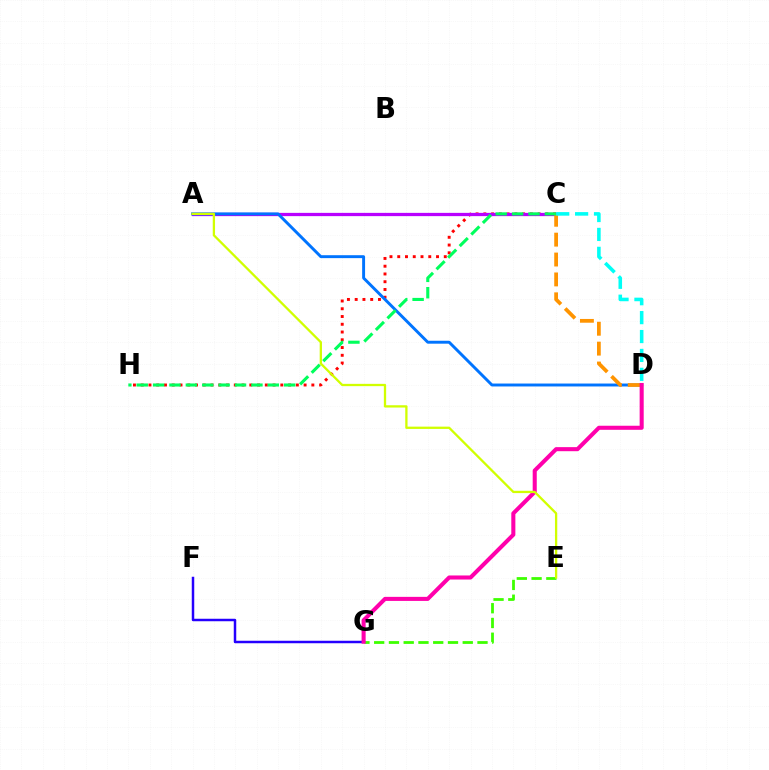{('F', 'G'): [{'color': '#2500ff', 'line_style': 'solid', 'thickness': 1.79}], ('C', 'H'): [{'color': '#ff0000', 'line_style': 'dotted', 'thickness': 2.11}, {'color': '#00ff5c', 'line_style': 'dashed', 'thickness': 2.23}], ('A', 'C'): [{'color': '#b900ff', 'line_style': 'solid', 'thickness': 2.35}], ('A', 'D'): [{'color': '#0074ff', 'line_style': 'solid', 'thickness': 2.11}], ('E', 'G'): [{'color': '#3dff00', 'line_style': 'dashed', 'thickness': 2.01}], ('C', 'D'): [{'color': '#ff9400', 'line_style': 'dashed', 'thickness': 2.7}, {'color': '#00fff6', 'line_style': 'dashed', 'thickness': 2.57}], ('D', 'G'): [{'color': '#ff00ac', 'line_style': 'solid', 'thickness': 2.92}], ('A', 'E'): [{'color': '#d1ff00', 'line_style': 'solid', 'thickness': 1.65}]}